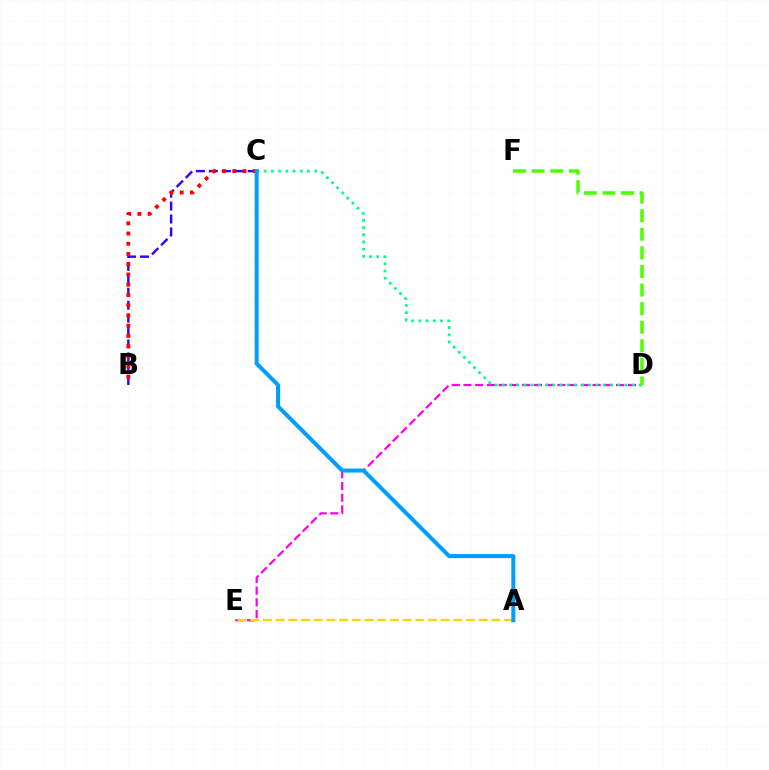{('B', 'C'): [{'color': '#3700ff', 'line_style': 'dashed', 'thickness': 1.76}, {'color': '#ff0000', 'line_style': 'dotted', 'thickness': 2.78}], ('D', 'E'): [{'color': '#ff00ed', 'line_style': 'dashed', 'thickness': 1.59}], ('C', 'D'): [{'color': '#00ff86', 'line_style': 'dotted', 'thickness': 1.96}], ('D', 'F'): [{'color': '#4fff00', 'line_style': 'dashed', 'thickness': 2.52}], ('A', 'E'): [{'color': '#ffd500', 'line_style': 'dashed', 'thickness': 1.72}], ('A', 'C'): [{'color': '#009eff', 'line_style': 'solid', 'thickness': 2.89}]}